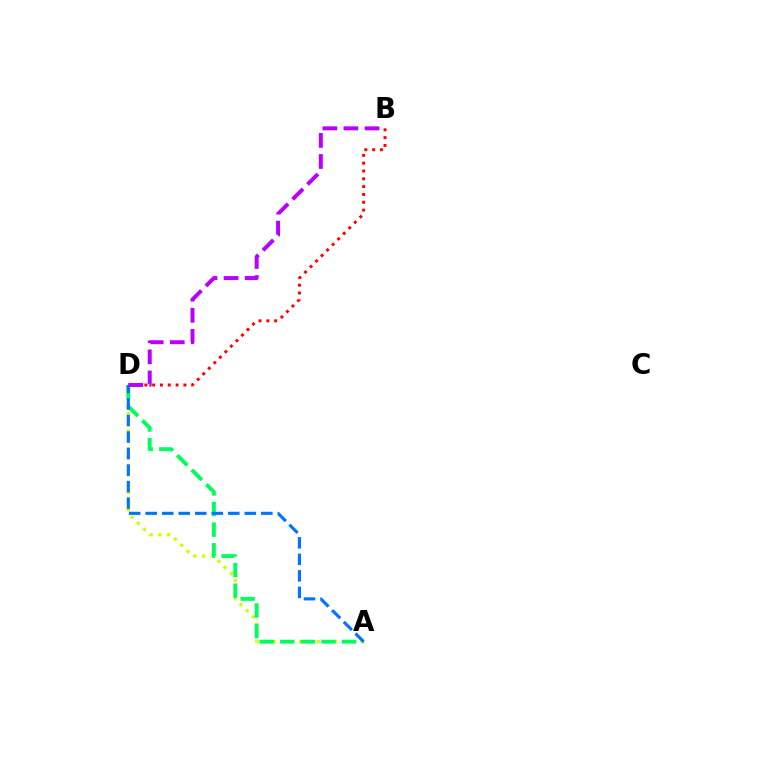{('B', 'D'): [{'color': '#ff0000', 'line_style': 'dotted', 'thickness': 2.12}, {'color': '#b900ff', 'line_style': 'dashed', 'thickness': 2.87}], ('A', 'D'): [{'color': '#d1ff00', 'line_style': 'dotted', 'thickness': 2.38}, {'color': '#00ff5c', 'line_style': 'dashed', 'thickness': 2.8}, {'color': '#0074ff', 'line_style': 'dashed', 'thickness': 2.24}]}